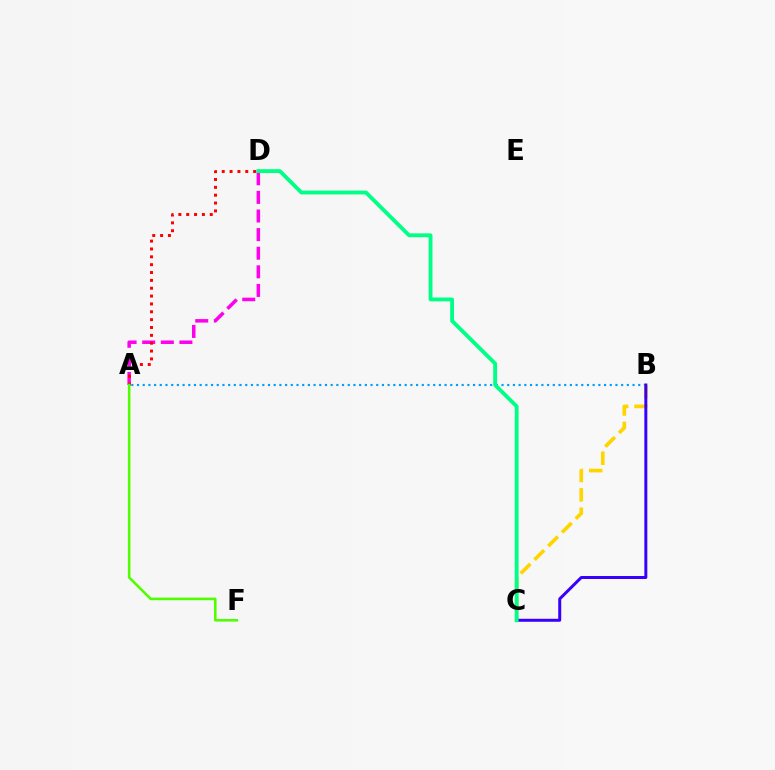{('A', 'B'): [{'color': '#009eff', 'line_style': 'dotted', 'thickness': 1.55}], ('B', 'C'): [{'color': '#ffd500', 'line_style': 'dashed', 'thickness': 2.63}, {'color': '#3700ff', 'line_style': 'solid', 'thickness': 2.15}], ('A', 'D'): [{'color': '#ff00ed', 'line_style': 'dashed', 'thickness': 2.53}, {'color': '#ff0000', 'line_style': 'dotted', 'thickness': 2.13}], ('C', 'D'): [{'color': '#00ff86', 'line_style': 'solid', 'thickness': 2.77}], ('A', 'F'): [{'color': '#4fff00', 'line_style': 'solid', 'thickness': 1.86}]}